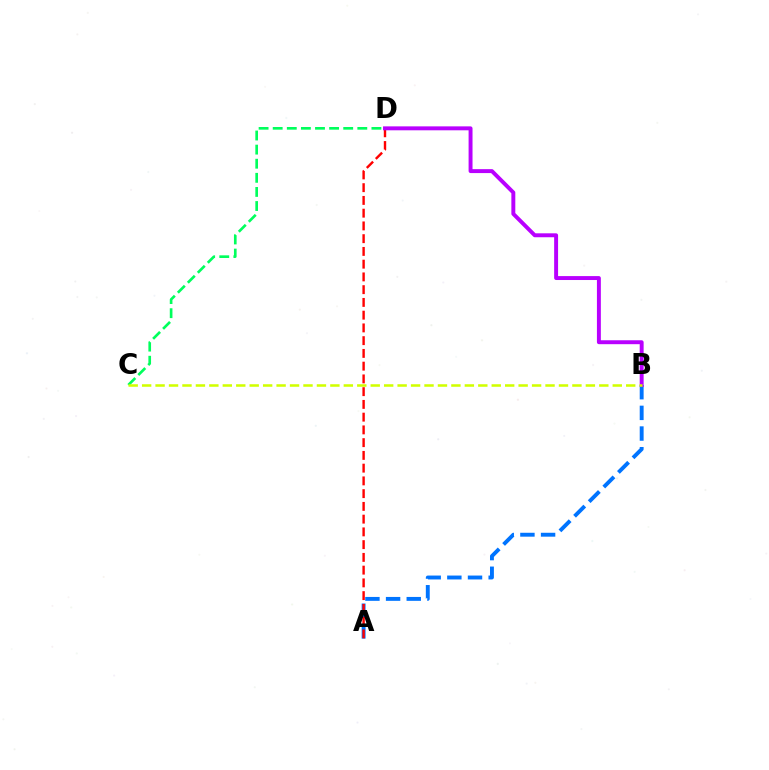{('C', 'D'): [{'color': '#00ff5c', 'line_style': 'dashed', 'thickness': 1.92}], ('A', 'B'): [{'color': '#0074ff', 'line_style': 'dashed', 'thickness': 2.81}], ('A', 'D'): [{'color': '#ff0000', 'line_style': 'dashed', 'thickness': 1.73}], ('B', 'D'): [{'color': '#b900ff', 'line_style': 'solid', 'thickness': 2.83}], ('B', 'C'): [{'color': '#d1ff00', 'line_style': 'dashed', 'thickness': 1.83}]}